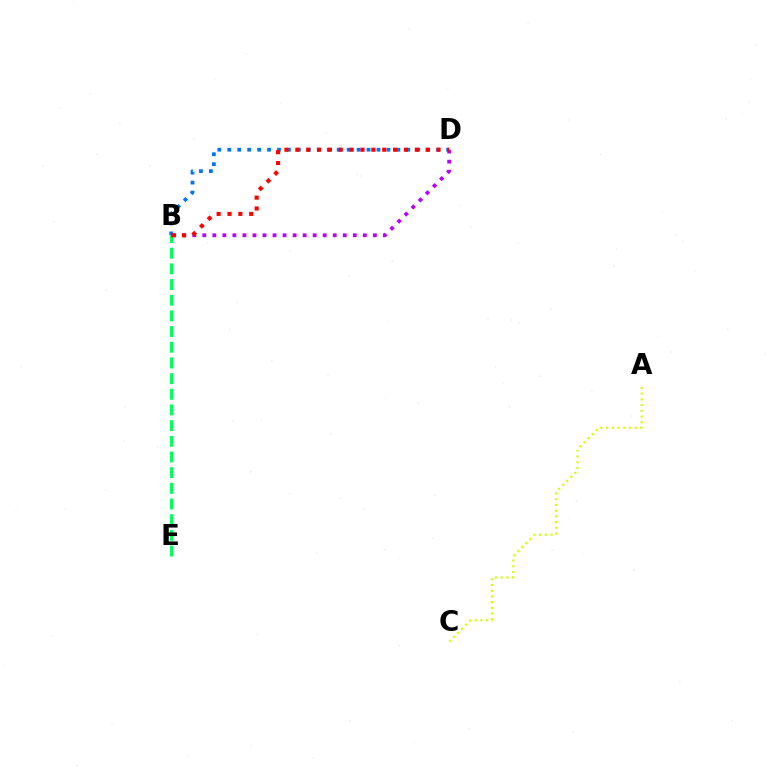{('B', 'D'): [{'color': '#b900ff', 'line_style': 'dotted', 'thickness': 2.73}, {'color': '#0074ff', 'line_style': 'dotted', 'thickness': 2.7}, {'color': '#ff0000', 'line_style': 'dotted', 'thickness': 2.95}], ('B', 'E'): [{'color': '#00ff5c', 'line_style': 'dashed', 'thickness': 2.13}], ('A', 'C'): [{'color': '#d1ff00', 'line_style': 'dotted', 'thickness': 1.56}]}